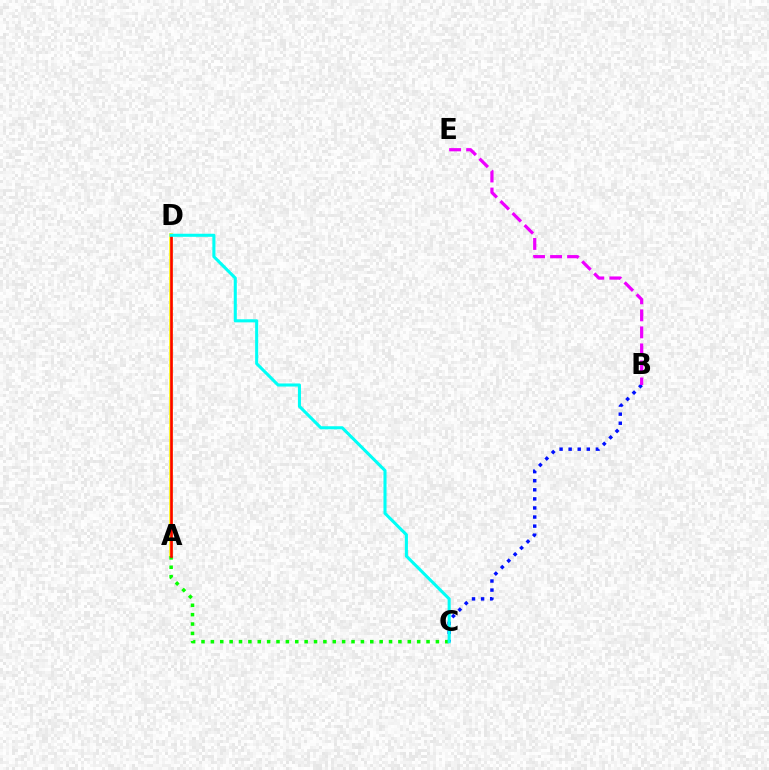{('A', 'D'): [{'color': '#fcf500', 'line_style': 'solid', 'thickness': 2.58}, {'color': '#ff0000', 'line_style': 'solid', 'thickness': 1.87}], ('B', 'C'): [{'color': '#0010ff', 'line_style': 'dotted', 'thickness': 2.47}], ('A', 'C'): [{'color': '#08ff00', 'line_style': 'dotted', 'thickness': 2.55}], ('B', 'E'): [{'color': '#ee00ff', 'line_style': 'dashed', 'thickness': 2.31}], ('C', 'D'): [{'color': '#00fff6', 'line_style': 'solid', 'thickness': 2.21}]}